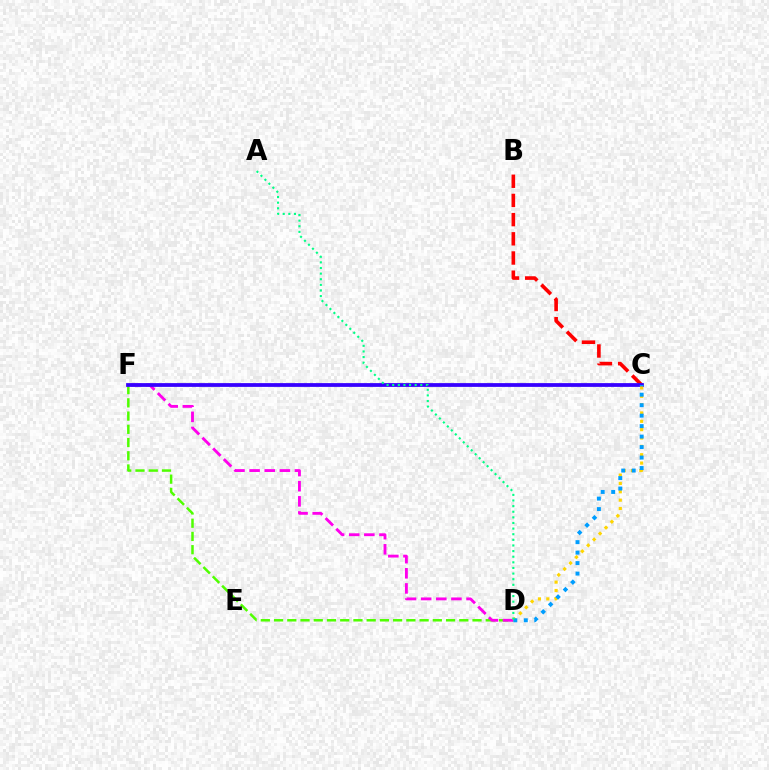{('D', 'F'): [{'color': '#4fff00', 'line_style': 'dashed', 'thickness': 1.8}, {'color': '#ff00ed', 'line_style': 'dashed', 'thickness': 2.05}], ('B', 'C'): [{'color': '#ff0000', 'line_style': 'dashed', 'thickness': 2.61}], ('C', 'F'): [{'color': '#3700ff', 'line_style': 'solid', 'thickness': 2.71}], ('C', 'D'): [{'color': '#ffd500', 'line_style': 'dotted', 'thickness': 2.27}, {'color': '#009eff', 'line_style': 'dotted', 'thickness': 2.85}], ('A', 'D'): [{'color': '#00ff86', 'line_style': 'dotted', 'thickness': 1.53}]}